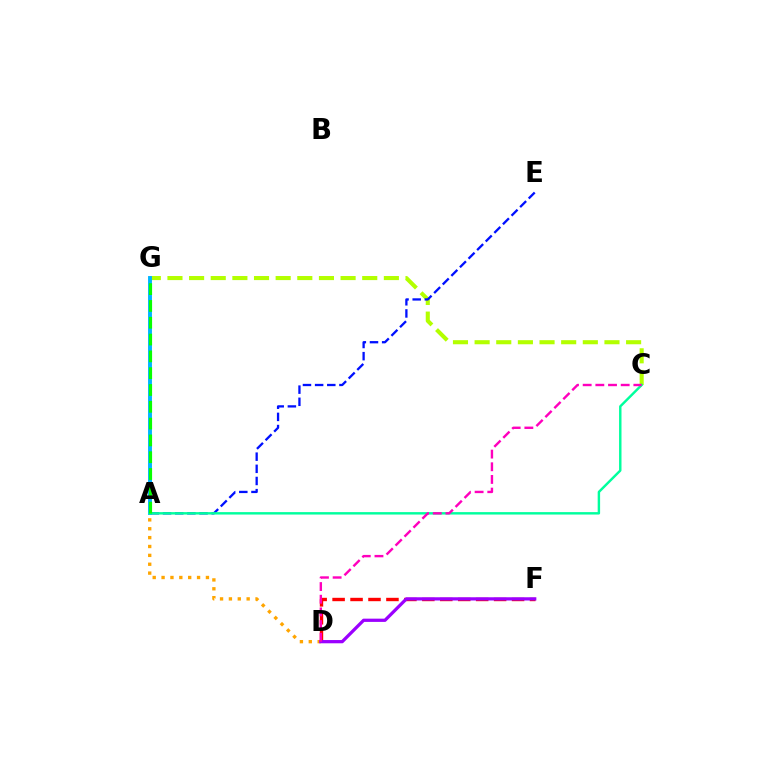{('C', 'G'): [{'color': '#b3ff00', 'line_style': 'dashed', 'thickness': 2.94}], ('D', 'F'): [{'color': '#ff0000', 'line_style': 'dashed', 'thickness': 2.44}, {'color': '#9b00ff', 'line_style': 'solid', 'thickness': 2.34}], ('A', 'E'): [{'color': '#0010ff', 'line_style': 'dashed', 'thickness': 1.65}], ('A', 'G'): [{'color': '#00b5ff', 'line_style': 'solid', 'thickness': 2.8}, {'color': '#08ff00', 'line_style': 'dashed', 'thickness': 2.28}], ('A', 'D'): [{'color': '#ffa500', 'line_style': 'dotted', 'thickness': 2.41}], ('A', 'C'): [{'color': '#00ff9d', 'line_style': 'solid', 'thickness': 1.75}], ('C', 'D'): [{'color': '#ff00bd', 'line_style': 'dashed', 'thickness': 1.72}]}